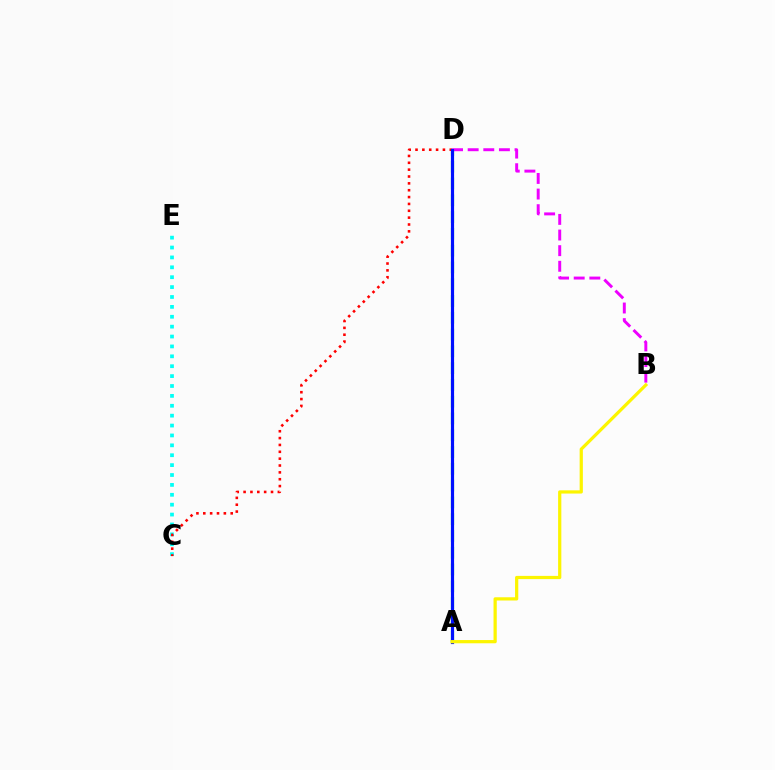{('B', 'D'): [{'color': '#ee00ff', 'line_style': 'dashed', 'thickness': 2.12}], ('A', 'D'): [{'color': '#08ff00', 'line_style': 'dashed', 'thickness': 2.28}, {'color': '#0010ff', 'line_style': 'solid', 'thickness': 2.28}], ('C', 'E'): [{'color': '#00fff6', 'line_style': 'dotted', 'thickness': 2.69}], ('C', 'D'): [{'color': '#ff0000', 'line_style': 'dotted', 'thickness': 1.86}], ('A', 'B'): [{'color': '#fcf500', 'line_style': 'solid', 'thickness': 2.33}]}